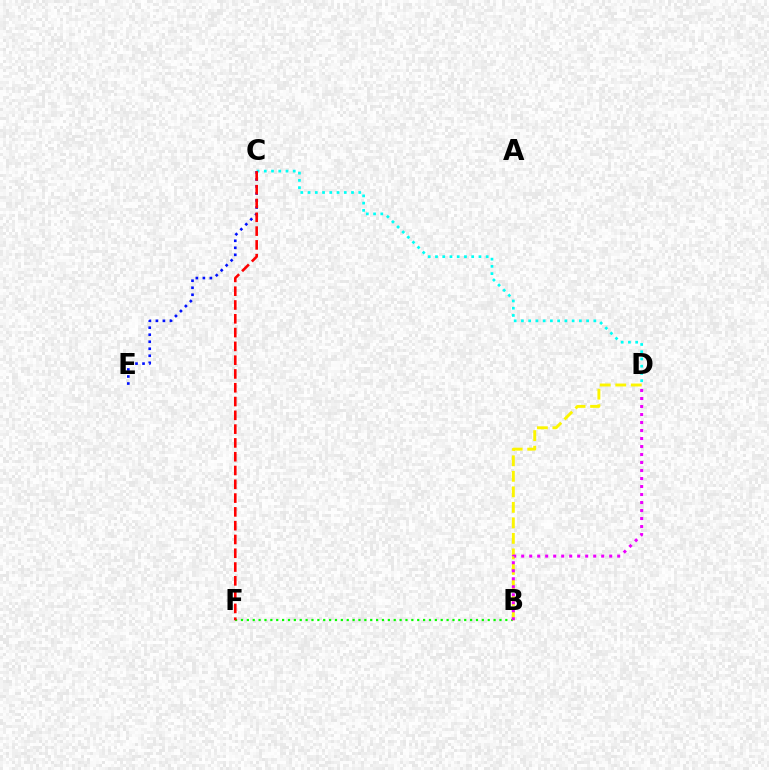{('B', 'F'): [{'color': '#08ff00', 'line_style': 'dotted', 'thickness': 1.6}], ('C', 'D'): [{'color': '#00fff6', 'line_style': 'dotted', 'thickness': 1.97}], ('B', 'D'): [{'color': '#fcf500', 'line_style': 'dashed', 'thickness': 2.11}, {'color': '#ee00ff', 'line_style': 'dotted', 'thickness': 2.17}], ('C', 'E'): [{'color': '#0010ff', 'line_style': 'dotted', 'thickness': 1.91}], ('C', 'F'): [{'color': '#ff0000', 'line_style': 'dashed', 'thickness': 1.87}]}